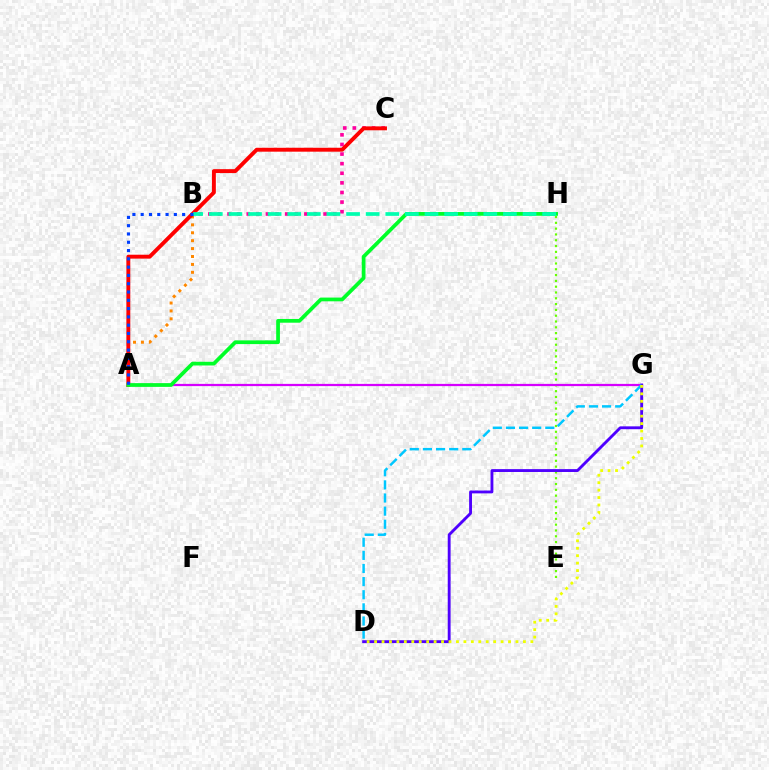{('E', 'H'): [{'color': '#66ff00', 'line_style': 'dotted', 'thickness': 1.58}], ('A', 'G'): [{'color': '#d600ff', 'line_style': 'solid', 'thickness': 1.61}], ('B', 'C'): [{'color': '#ff00a0', 'line_style': 'dotted', 'thickness': 2.61}], ('A', 'B'): [{'color': '#ff8800', 'line_style': 'dotted', 'thickness': 2.15}, {'color': '#003fff', 'line_style': 'dotted', 'thickness': 2.25}], ('D', 'G'): [{'color': '#4f00ff', 'line_style': 'solid', 'thickness': 2.06}, {'color': '#00c7ff', 'line_style': 'dashed', 'thickness': 1.78}, {'color': '#eeff00', 'line_style': 'dotted', 'thickness': 2.02}], ('A', 'C'): [{'color': '#ff0000', 'line_style': 'solid', 'thickness': 2.81}], ('A', 'H'): [{'color': '#00ff27', 'line_style': 'solid', 'thickness': 2.69}], ('B', 'H'): [{'color': '#00ffaf', 'line_style': 'dashed', 'thickness': 2.66}]}